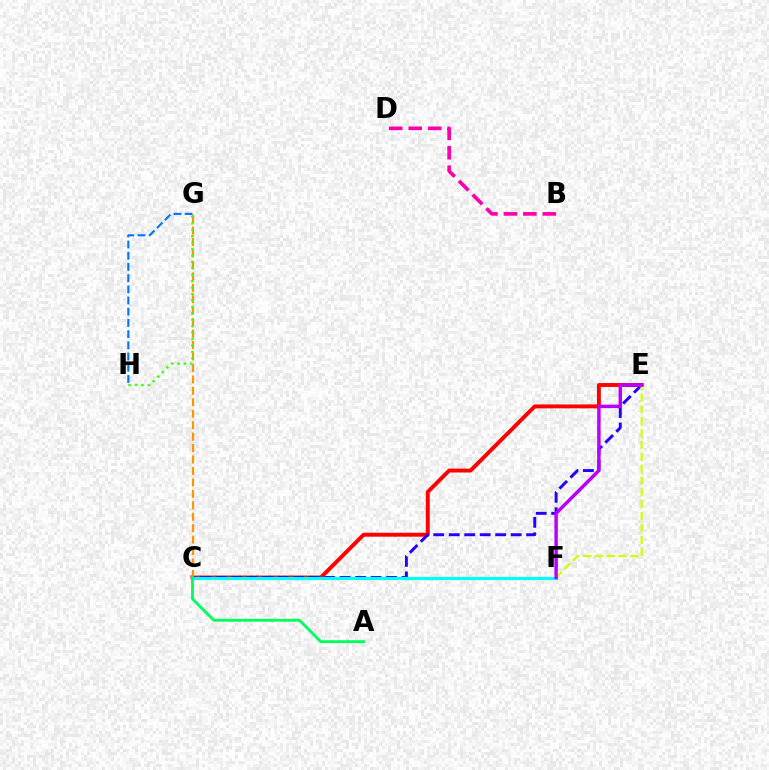{('B', 'D'): [{'color': '#ff00ac', 'line_style': 'dashed', 'thickness': 2.64}], ('C', 'E'): [{'color': '#ff0000', 'line_style': 'solid', 'thickness': 2.81}, {'color': '#2500ff', 'line_style': 'dashed', 'thickness': 2.1}], ('C', 'G'): [{'color': '#ff9400', 'line_style': 'dashed', 'thickness': 1.56}], ('G', 'H'): [{'color': '#3dff00', 'line_style': 'dotted', 'thickness': 1.75}, {'color': '#0074ff', 'line_style': 'dashed', 'thickness': 1.52}], ('C', 'F'): [{'color': '#00fff6', 'line_style': 'solid', 'thickness': 2.27}], ('E', 'F'): [{'color': '#d1ff00', 'line_style': 'dashed', 'thickness': 1.61}, {'color': '#b900ff', 'line_style': 'solid', 'thickness': 2.48}], ('A', 'C'): [{'color': '#00ff5c', 'line_style': 'solid', 'thickness': 2.06}]}